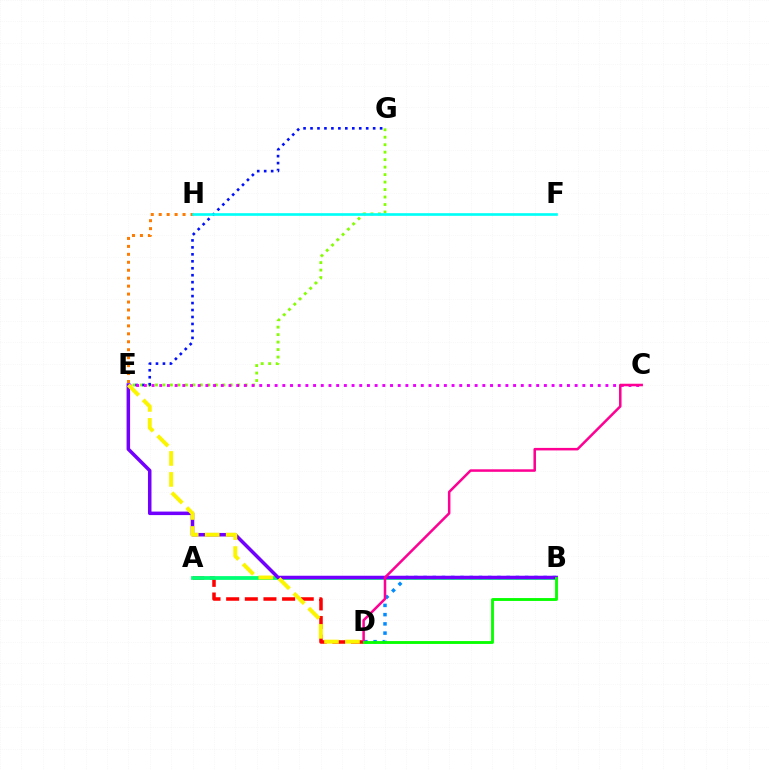{('A', 'D'): [{'color': '#ff0000', 'line_style': 'dashed', 'thickness': 2.53}], ('E', 'G'): [{'color': '#84ff00', 'line_style': 'dotted', 'thickness': 2.03}, {'color': '#0010ff', 'line_style': 'dotted', 'thickness': 1.89}], ('B', 'D'): [{'color': '#008cff', 'line_style': 'dotted', 'thickness': 2.51}, {'color': '#08ff00', 'line_style': 'solid', 'thickness': 2.06}], ('A', 'B'): [{'color': '#00ff74', 'line_style': 'solid', 'thickness': 2.72}], ('E', 'H'): [{'color': '#ff7c00', 'line_style': 'dotted', 'thickness': 2.16}], ('B', 'E'): [{'color': '#7200ff', 'line_style': 'solid', 'thickness': 2.53}], ('C', 'E'): [{'color': '#ee00ff', 'line_style': 'dotted', 'thickness': 2.09}], ('D', 'E'): [{'color': '#fcf500', 'line_style': 'dashed', 'thickness': 2.85}], ('F', 'H'): [{'color': '#00fff6', 'line_style': 'solid', 'thickness': 1.91}], ('C', 'D'): [{'color': '#ff0094', 'line_style': 'solid', 'thickness': 1.81}]}